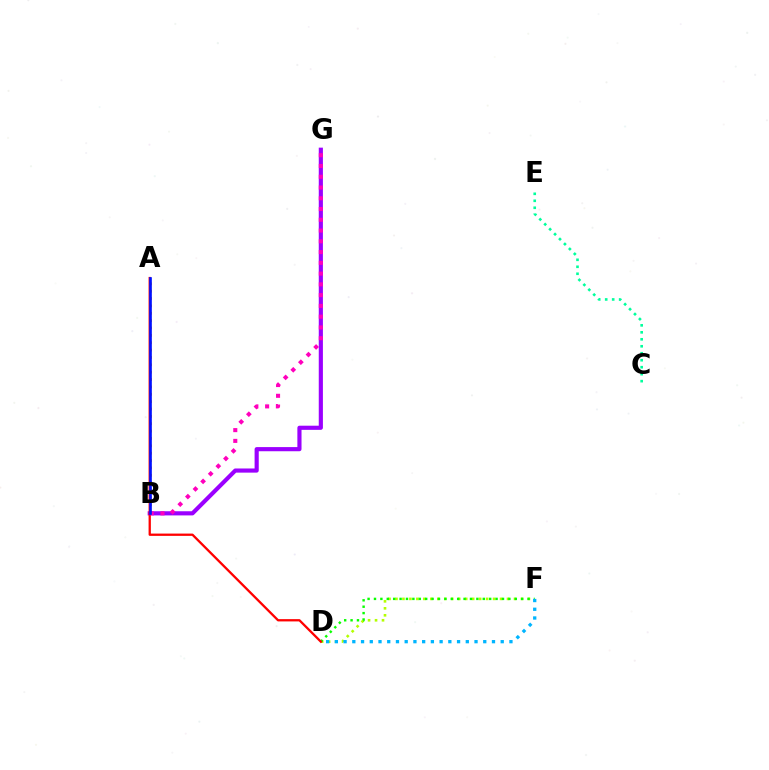{('C', 'E'): [{'color': '#00ff9d', 'line_style': 'dotted', 'thickness': 1.9}], ('A', 'B'): [{'color': '#ffa500', 'line_style': 'dotted', 'thickness': 2.0}, {'color': '#0010ff', 'line_style': 'solid', 'thickness': 1.91}], ('D', 'F'): [{'color': '#b3ff00', 'line_style': 'dotted', 'thickness': 1.89}, {'color': '#08ff00', 'line_style': 'dotted', 'thickness': 1.74}, {'color': '#00b5ff', 'line_style': 'dotted', 'thickness': 2.37}], ('B', 'G'): [{'color': '#9b00ff', 'line_style': 'solid', 'thickness': 2.99}, {'color': '#ff00bd', 'line_style': 'dotted', 'thickness': 2.92}], ('A', 'D'): [{'color': '#ff0000', 'line_style': 'solid', 'thickness': 1.65}]}